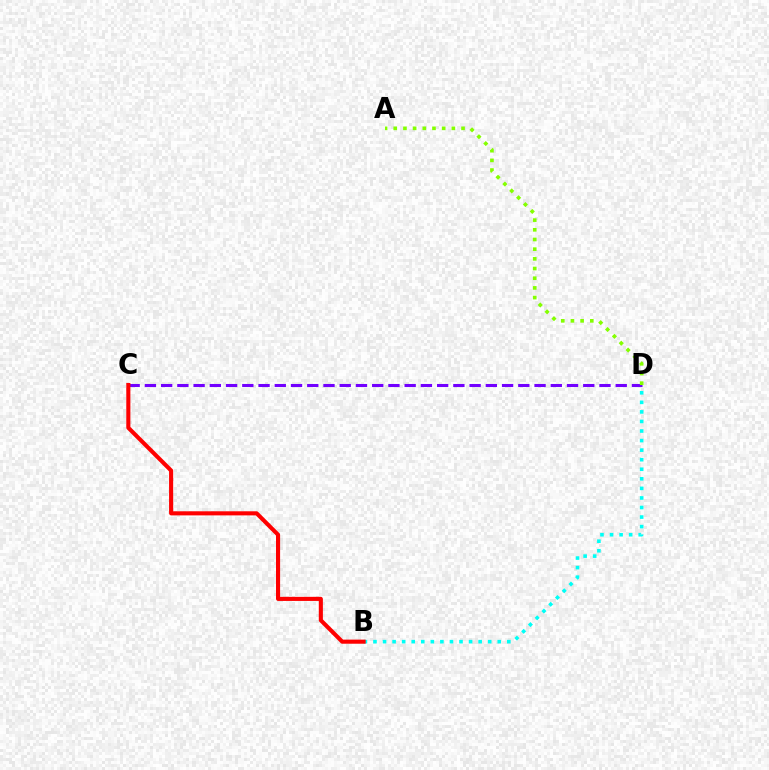{('C', 'D'): [{'color': '#7200ff', 'line_style': 'dashed', 'thickness': 2.21}], ('B', 'D'): [{'color': '#00fff6', 'line_style': 'dotted', 'thickness': 2.6}], ('A', 'D'): [{'color': '#84ff00', 'line_style': 'dotted', 'thickness': 2.63}], ('B', 'C'): [{'color': '#ff0000', 'line_style': 'solid', 'thickness': 2.95}]}